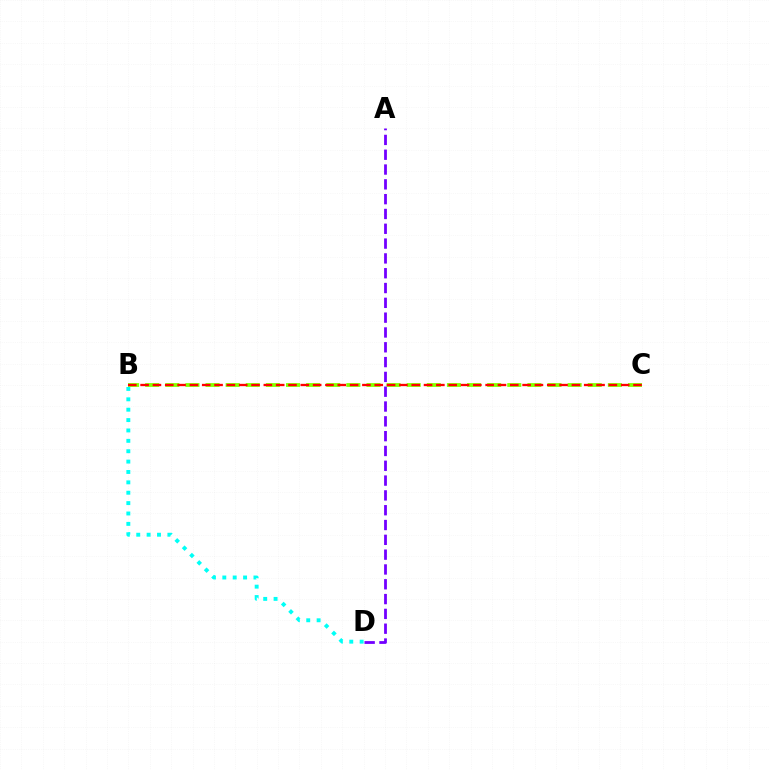{('B', 'C'): [{'color': '#84ff00', 'line_style': 'dashed', 'thickness': 2.73}, {'color': '#ff0000', 'line_style': 'dashed', 'thickness': 1.67}], ('B', 'D'): [{'color': '#00fff6', 'line_style': 'dotted', 'thickness': 2.82}], ('A', 'D'): [{'color': '#7200ff', 'line_style': 'dashed', 'thickness': 2.01}]}